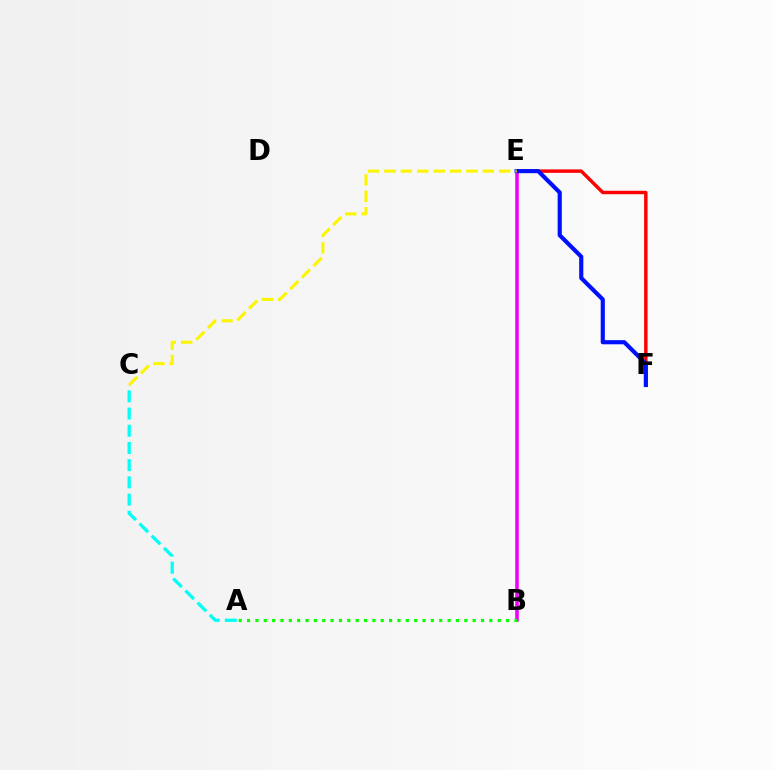{('E', 'F'): [{'color': '#ff0000', 'line_style': 'solid', 'thickness': 2.48}, {'color': '#0010ff', 'line_style': 'solid', 'thickness': 2.98}], ('B', 'E'): [{'color': '#ee00ff', 'line_style': 'solid', 'thickness': 2.56}], ('A', 'C'): [{'color': '#00fff6', 'line_style': 'dashed', 'thickness': 2.34}], ('A', 'B'): [{'color': '#08ff00', 'line_style': 'dotted', 'thickness': 2.27}], ('C', 'E'): [{'color': '#fcf500', 'line_style': 'dashed', 'thickness': 2.23}]}